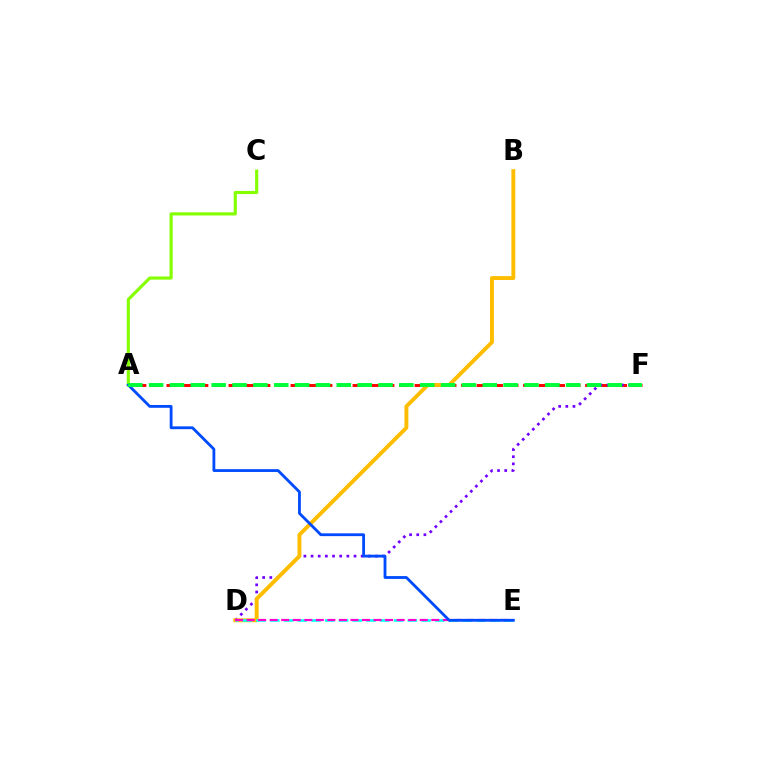{('A', 'F'): [{'color': '#ff0000', 'line_style': 'dashed', 'thickness': 2.11}, {'color': '#00ff39', 'line_style': 'dashed', 'thickness': 2.83}], ('D', 'F'): [{'color': '#7200ff', 'line_style': 'dotted', 'thickness': 1.94}], ('B', 'D'): [{'color': '#ffbd00', 'line_style': 'solid', 'thickness': 2.81}], ('D', 'E'): [{'color': '#00fff6', 'line_style': 'dashed', 'thickness': 1.87}, {'color': '#ff00cf', 'line_style': 'dashed', 'thickness': 1.57}], ('A', 'C'): [{'color': '#84ff00', 'line_style': 'solid', 'thickness': 2.25}], ('A', 'E'): [{'color': '#004bff', 'line_style': 'solid', 'thickness': 2.03}]}